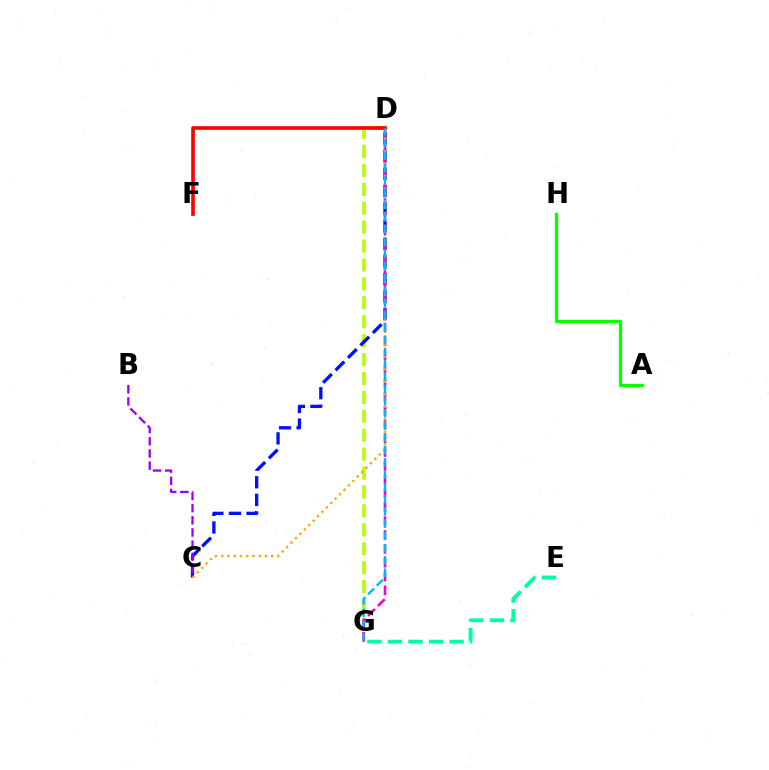{('D', 'G'): [{'color': '#b3ff00', 'line_style': 'dashed', 'thickness': 2.57}, {'color': '#ff00bd', 'line_style': 'dashed', 'thickness': 1.88}, {'color': '#00b5ff', 'line_style': 'dashed', 'thickness': 1.67}], ('A', 'H'): [{'color': '#08ff00', 'line_style': 'solid', 'thickness': 2.4}], ('C', 'D'): [{'color': '#0010ff', 'line_style': 'dashed', 'thickness': 2.39}, {'color': '#ffa500', 'line_style': 'dotted', 'thickness': 1.69}], ('B', 'C'): [{'color': '#9b00ff', 'line_style': 'dashed', 'thickness': 1.65}], ('D', 'F'): [{'color': '#ff0000', 'line_style': 'solid', 'thickness': 2.62}], ('E', 'G'): [{'color': '#00ff9d', 'line_style': 'dashed', 'thickness': 2.79}]}